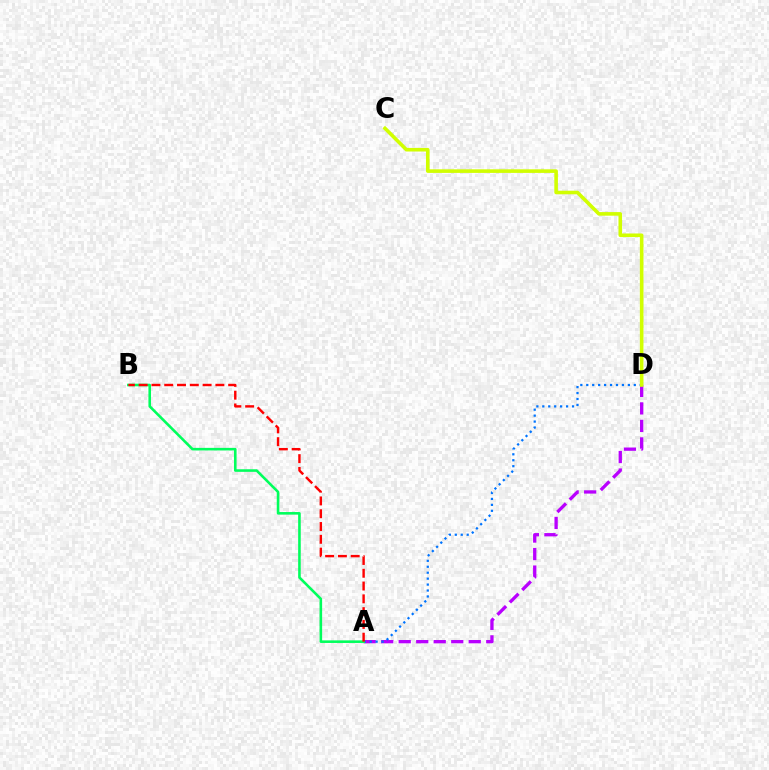{('A', 'D'): [{'color': '#b900ff', 'line_style': 'dashed', 'thickness': 2.38}, {'color': '#0074ff', 'line_style': 'dotted', 'thickness': 1.61}], ('A', 'B'): [{'color': '#00ff5c', 'line_style': 'solid', 'thickness': 1.87}, {'color': '#ff0000', 'line_style': 'dashed', 'thickness': 1.74}], ('C', 'D'): [{'color': '#d1ff00', 'line_style': 'solid', 'thickness': 2.59}]}